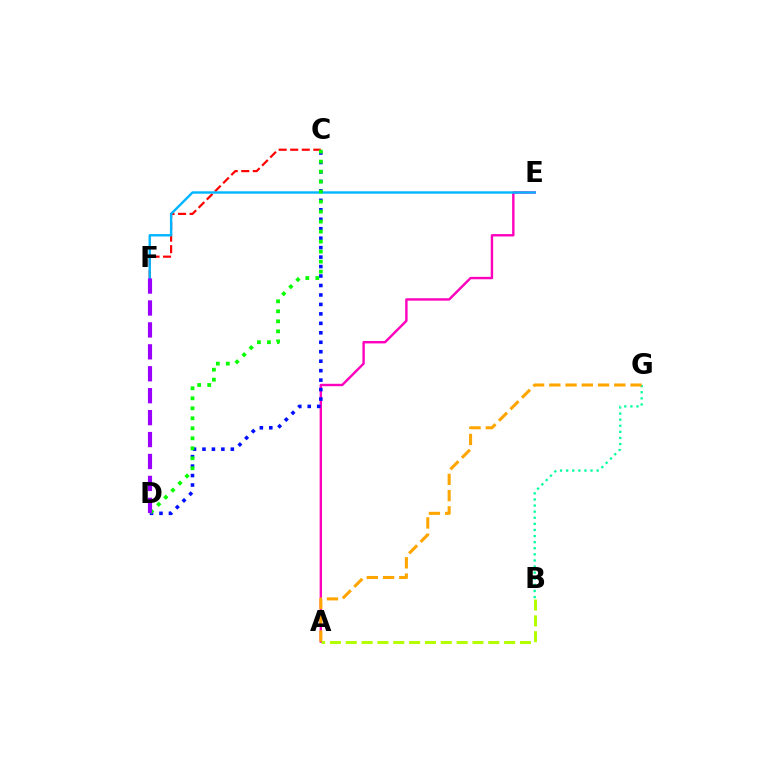{('A', 'E'): [{'color': '#ff00bd', 'line_style': 'solid', 'thickness': 1.73}], ('C', 'F'): [{'color': '#ff0000', 'line_style': 'dashed', 'thickness': 1.57}], ('B', 'G'): [{'color': '#00ff9d', 'line_style': 'dotted', 'thickness': 1.66}], ('E', 'F'): [{'color': '#00b5ff', 'line_style': 'solid', 'thickness': 1.71}], ('A', 'B'): [{'color': '#b3ff00', 'line_style': 'dashed', 'thickness': 2.15}], ('C', 'D'): [{'color': '#0010ff', 'line_style': 'dotted', 'thickness': 2.57}, {'color': '#08ff00', 'line_style': 'dotted', 'thickness': 2.72}], ('D', 'F'): [{'color': '#9b00ff', 'line_style': 'dashed', 'thickness': 2.98}], ('A', 'G'): [{'color': '#ffa500', 'line_style': 'dashed', 'thickness': 2.21}]}